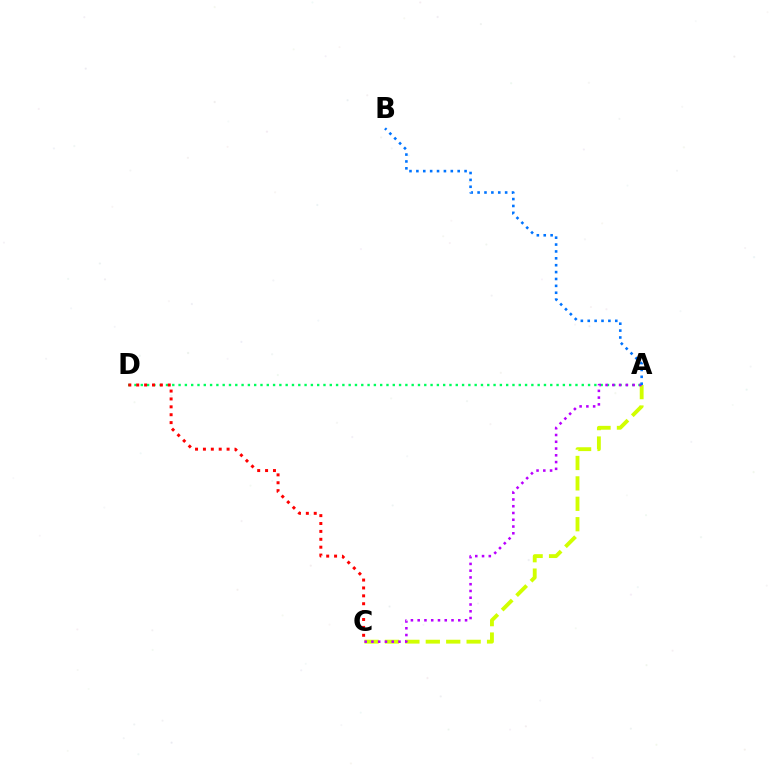{('A', 'C'): [{'color': '#d1ff00', 'line_style': 'dashed', 'thickness': 2.77}, {'color': '#b900ff', 'line_style': 'dotted', 'thickness': 1.84}], ('A', 'D'): [{'color': '#00ff5c', 'line_style': 'dotted', 'thickness': 1.71}], ('C', 'D'): [{'color': '#ff0000', 'line_style': 'dotted', 'thickness': 2.14}], ('A', 'B'): [{'color': '#0074ff', 'line_style': 'dotted', 'thickness': 1.87}]}